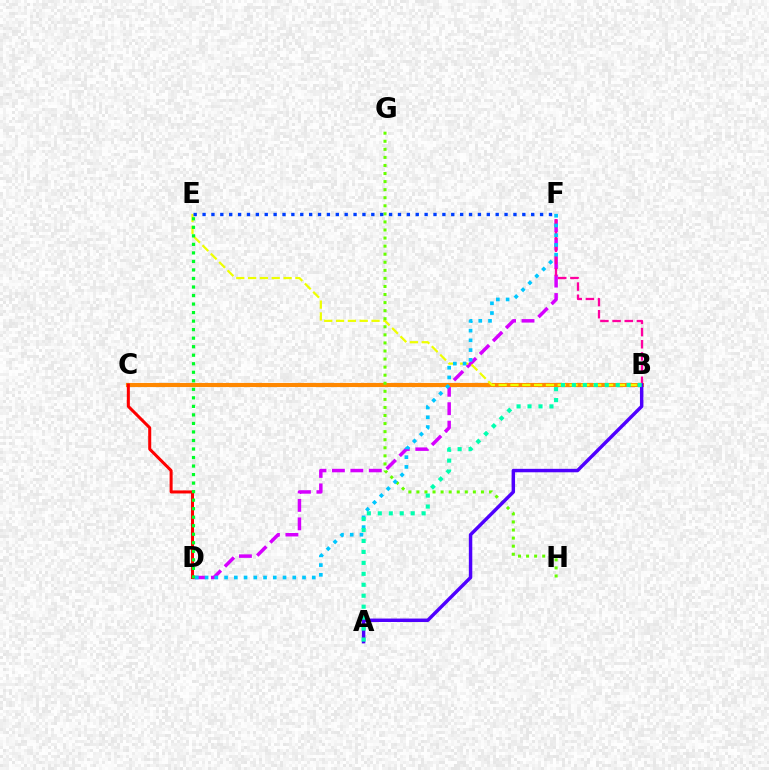{('D', 'F'): [{'color': '#d600ff', 'line_style': 'dashed', 'thickness': 2.51}, {'color': '#00c7ff', 'line_style': 'dotted', 'thickness': 2.65}], ('B', 'C'): [{'color': '#ff8800', 'line_style': 'solid', 'thickness': 2.96}], ('B', 'F'): [{'color': '#ff00a0', 'line_style': 'dashed', 'thickness': 1.65}], ('B', 'E'): [{'color': '#eeff00', 'line_style': 'dashed', 'thickness': 1.61}], ('G', 'H'): [{'color': '#66ff00', 'line_style': 'dotted', 'thickness': 2.19}], ('C', 'D'): [{'color': '#ff0000', 'line_style': 'solid', 'thickness': 2.18}], ('D', 'E'): [{'color': '#00ff27', 'line_style': 'dotted', 'thickness': 2.32}], ('A', 'B'): [{'color': '#4f00ff', 'line_style': 'solid', 'thickness': 2.48}, {'color': '#00ffaf', 'line_style': 'dotted', 'thickness': 2.98}], ('E', 'F'): [{'color': '#003fff', 'line_style': 'dotted', 'thickness': 2.41}]}